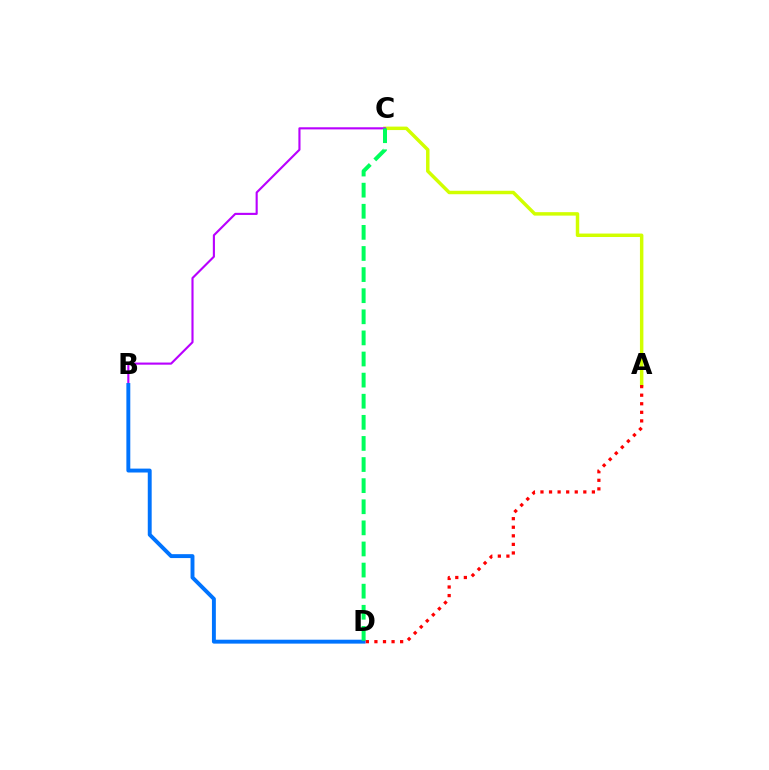{('A', 'C'): [{'color': '#d1ff00', 'line_style': 'solid', 'thickness': 2.49}], ('B', 'C'): [{'color': '#b900ff', 'line_style': 'solid', 'thickness': 1.53}], ('B', 'D'): [{'color': '#0074ff', 'line_style': 'solid', 'thickness': 2.81}], ('C', 'D'): [{'color': '#00ff5c', 'line_style': 'dashed', 'thickness': 2.87}], ('A', 'D'): [{'color': '#ff0000', 'line_style': 'dotted', 'thickness': 2.33}]}